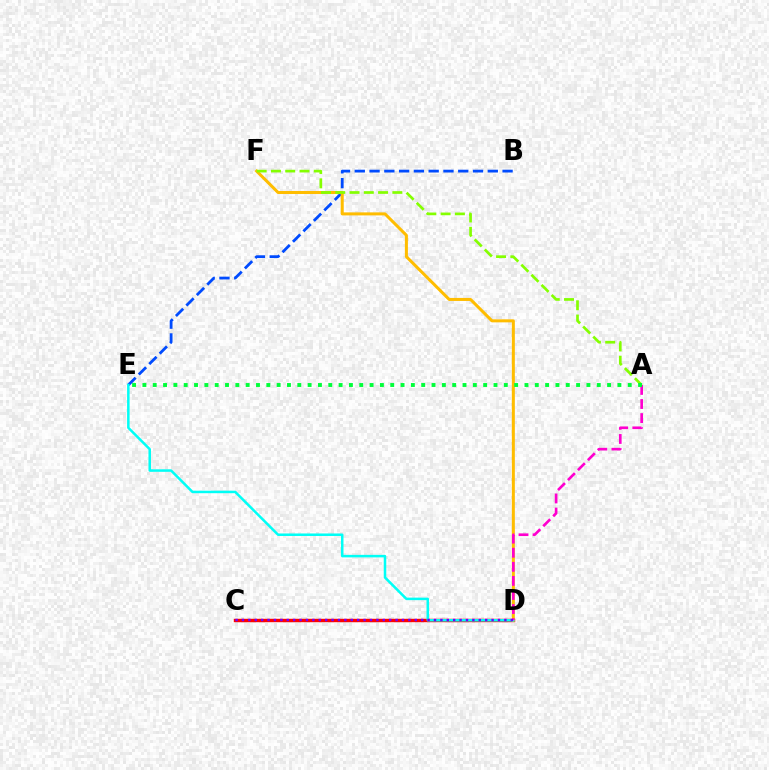{('C', 'D'): [{'color': '#ff0000', 'line_style': 'solid', 'thickness': 2.46}, {'color': '#7200ff', 'line_style': 'dotted', 'thickness': 1.74}], ('B', 'E'): [{'color': '#004bff', 'line_style': 'dashed', 'thickness': 2.01}], ('D', 'F'): [{'color': '#ffbd00', 'line_style': 'solid', 'thickness': 2.18}], ('A', 'F'): [{'color': '#84ff00', 'line_style': 'dashed', 'thickness': 1.94}], ('D', 'E'): [{'color': '#00fff6', 'line_style': 'solid', 'thickness': 1.81}], ('A', 'D'): [{'color': '#ff00cf', 'line_style': 'dashed', 'thickness': 1.91}], ('A', 'E'): [{'color': '#00ff39', 'line_style': 'dotted', 'thickness': 2.81}]}